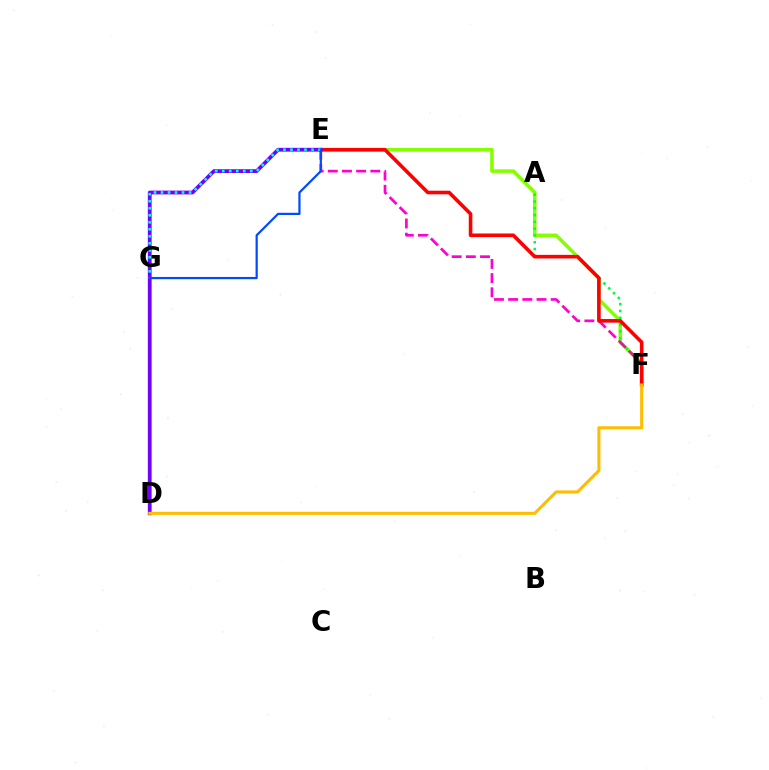{('E', 'F'): [{'color': '#84ff00', 'line_style': 'solid', 'thickness': 2.54}, {'color': '#ff00cf', 'line_style': 'dashed', 'thickness': 1.93}, {'color': '#ff0000', 'line_style': 'solid', 'thickness': 2.59}], ('A', 'F'): [{'color': '#00ff39', 'line_style': 'dotted', 'thickness': 1.85}], ('D', 'E'): [{'color': '#7200ff', 'line_style': 'solid', 'thickness': 2.71}], ('E', 'G'): [{'color': '#00fff6', 'line_style': 'dotted', 'thickness': 1.9}, {'color': '#004bff', 'line_style': 'solid', 'thickness': 1.6}], ('D', 'F'): [{'color': '#ffbd00', 'line_style': 'solid', 'thickness': 2.21}]}